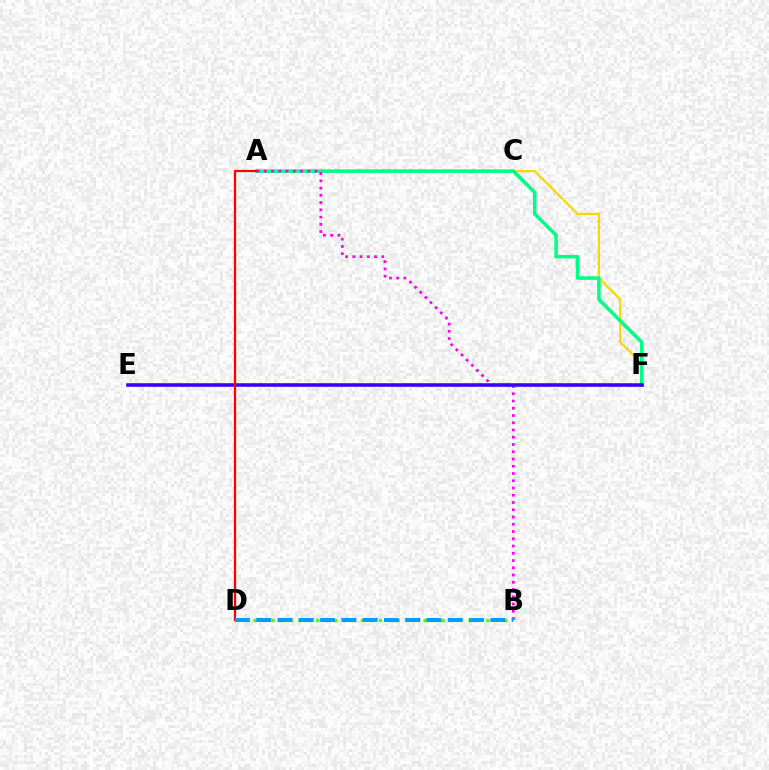{('A', 'F'): [{'color': '#ffd500', 'line_style': 'solid', 'thickness': 1.57}, {'color': '#00ff86', 'line_style': 'solid', 'thickness': 2.55}], ('B', 'D'): [{'color': '#4fff00', 'line_style': 'dotted', 'thickness': 2.43}, {'color': '#009eff', 'line_style': 'dashed', 'thickness': 2.89}], ('A', 'B'): [{'color': '#ff00ed', 'line_style': 'dotted', 'thickness': 1.97}], ('E', 'F'): [{'color': '#3700ff', 'line_style': 'solid', 'thickness': 2.56}], ('A', 'D'): [{'color': '#ff0000', 'line_style': 'solid', 'thickness': 1.62}]}